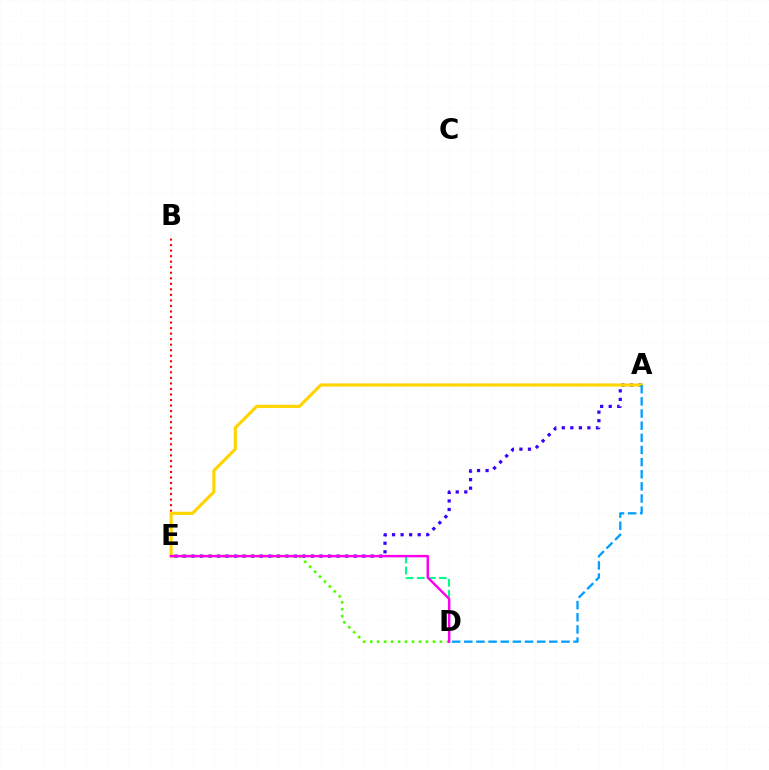{('B', 'E'): [{'color': '#ff0000', 'line_style': 'dotted', 'thickness': 1.5}], ('A', 'E'): [{'color': '#3700ff', 'line_style': 'dotted', 'thickness': 2.32}, {'color': '#ffd500', 'line_style': 'solid', 'thickness': 2.26}], ('A', 'D'): [{'color': '#009eff', 'line_style': 'dashed', 'thickness': 1.65}], ('D', 'E'): [{'color': '#00ff86', 'line_style': 'dashed', 'thickness': 1.5}, {'color': '#4fff00', 'line_style': 'dotted', 'thickness': 1.89}, {'color': '#ff00ed', 'line_style': 'solid', 'thickness': 1.76}]}